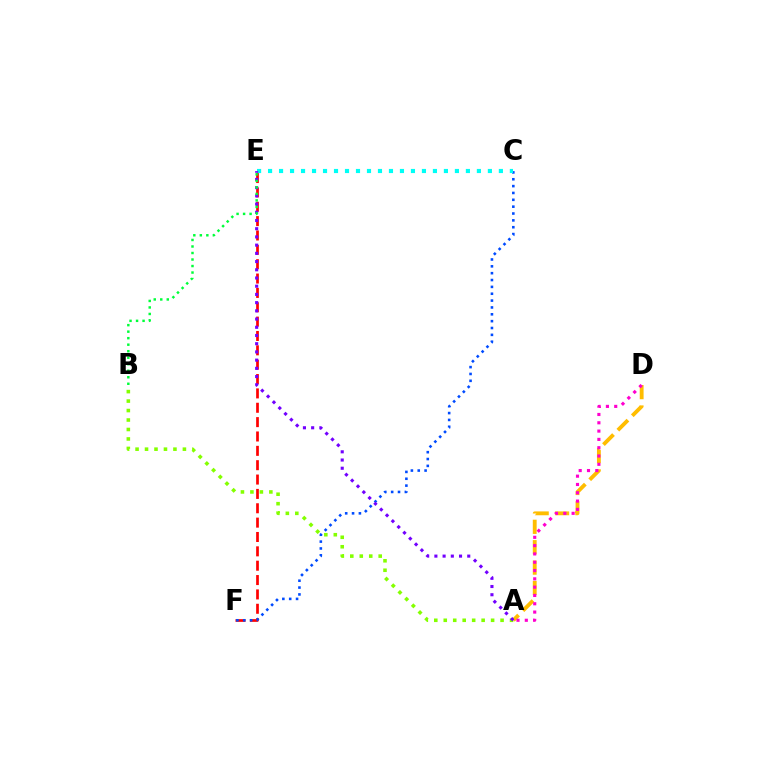{('E', 'F'): [{'color': '#ff0000', 'line_style': 'dashed', 'thickness': 1.95}], ('A', 'D'): [{'color': '#ffbd00', 'line_style': 'dashed', 'thickness': 2.77}, {'color': '#ff00cf', 'line_style': 'dotted', 'thickness': 2.26}], ('C', 'F'): [{'color': '#004bff', 'line_style': 'dotted', 'thickness': 1.86}], ('C', 'E'): [{'color': '#00fff6', 'line_style': 'dotted', 'thickness': 2.99}], ('A', 'B'): [{'color': '#84ff00', 'line_style': 'dotted', 'thickness': 2.57}], ('A', 'E'): [{'color': '#7200ff', 'line_style': 'dotted', 'thickness': 2.23}], ('B', 'E'): [{'color': '#00ff39', 'line_style': 'dotted', 'thickness': 1.77}]}